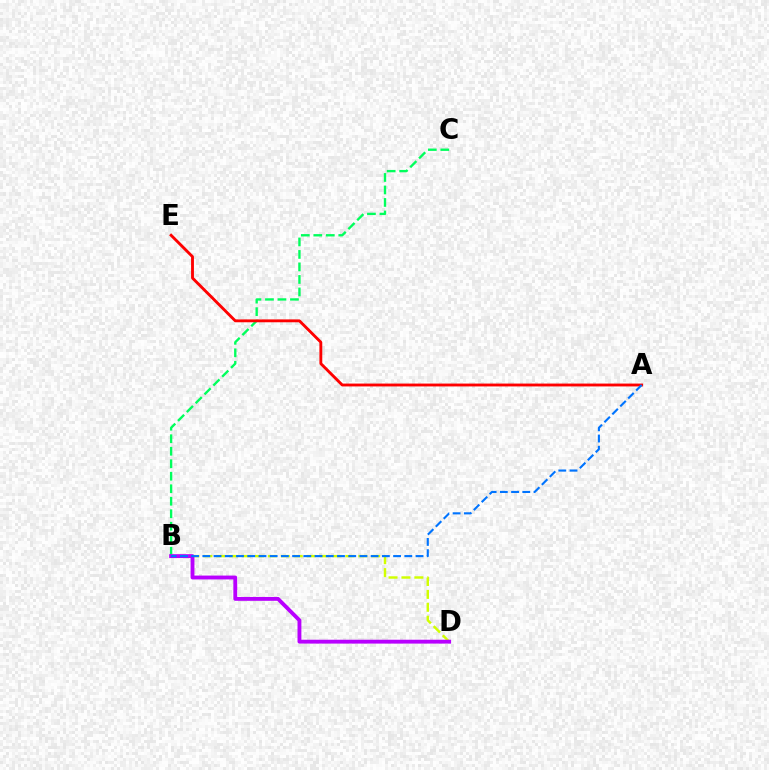{('B', 'C'): [{'color': '#00ff5c', 'line_style': 'dashed', 'thickness': 1.7}], ('B', 'D'): [{'color': '#d1ff00', 'line_style': 'dashed', 'thickness': 1.75}, {'color': '#b900ff', 'line_style': 'solid', 'thickness': 2.78}], ('A', 'E'): [{'color': '#ff0000', 'line_style': 'solid', 'thickness': 2.06}], ('A', 'B'): [{'color': '#0074ff', 'line_style': 'dashed', 'thickness': 1.52}]}